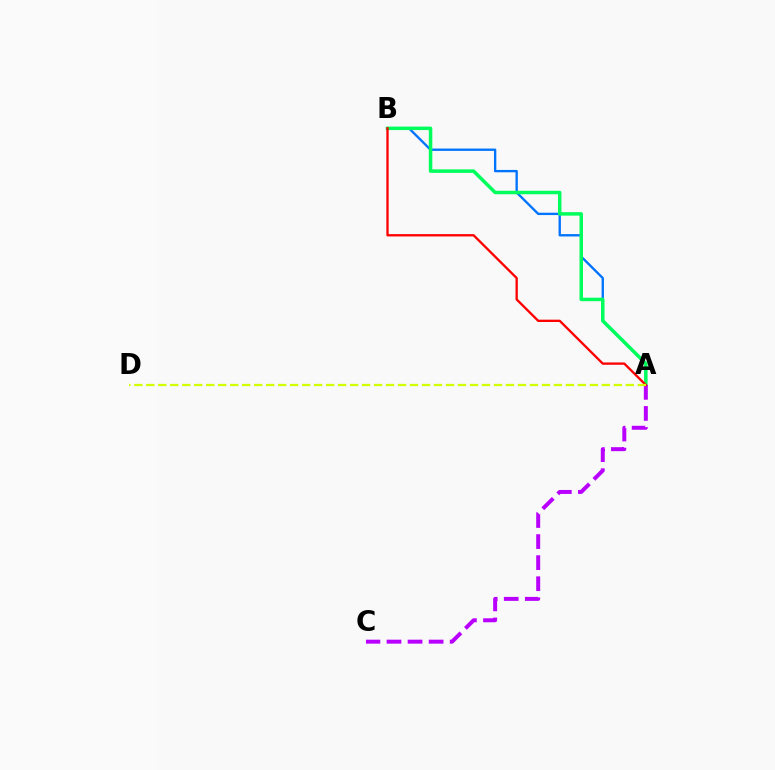{('A', 'B'): [{'color': '#0074ff', 'line_style': 'solid', 'thickness': 1.69}, {'color': '#00ff5c', 'line_style': 'solid', 'thickness': 2.52}, {'color': '#ff0000', 'line_style': 'solid', 'thickness': 1.67}], ('A', 'C'): [{'color': '#b900ff', 'line_style': 'dashed', 'thickness': 2.86}], ('A', 'D'): [{'color': '#d1ff00', 'line_style': 'dashed', 'thickness': 1.63}]}